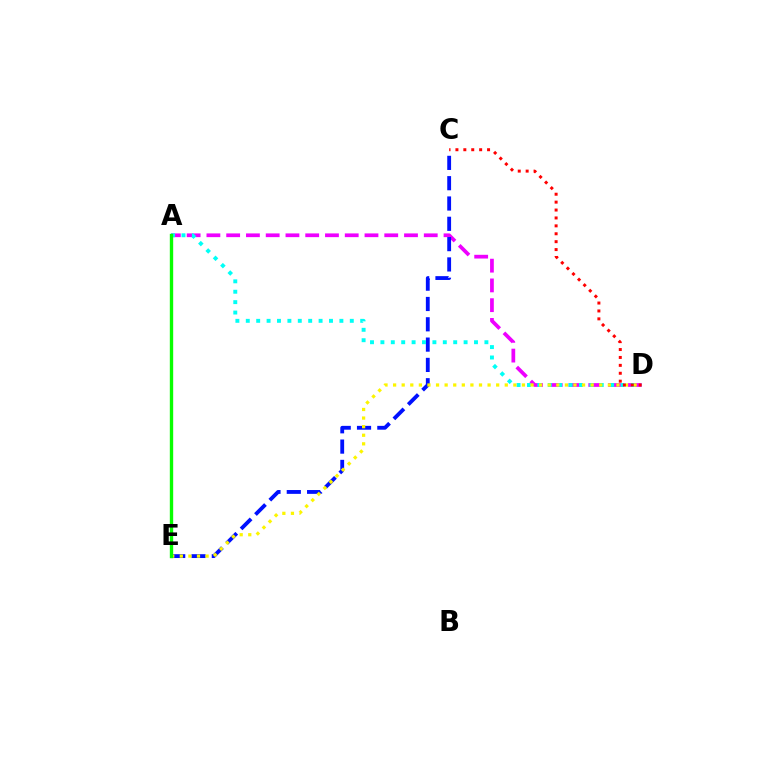{('A', 'D'): [{'color': '#ee00ff', 'line_style': 'dashed', 'thickness': 2.68}, {'color': '#00fff6', 'line_style': 'dotted', 'thickness': 2.83}], ('C', 'E'): [{'color': '#0010ff', 'line_style': 'dashed', 'thickness': 2.76}], ('D', 'E'): [{'color': '#fcf500', 'line_style': 'dotted', 'thickness': 2.33}], ('A', 'E'): [{'color': '#08ff00', 'line_style': 'solid', 'thickness': 2.42}], ('C', 'D'): [{'color': '#ff0000', 'line_style': 'dotted', 'thickness': 2.15}]}